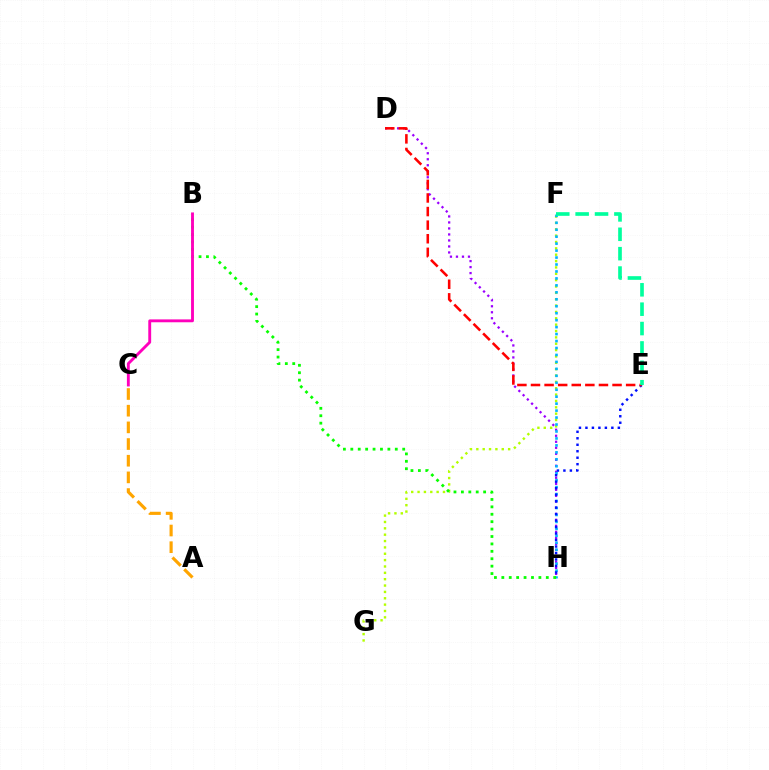{('F', 'G'): [{'color': '#b3ff00', 'line_style': 'dotted', 'thickness': 1.73}], ('D', 'H'): [{'color': '#9b00ff', 'line_style': 'dotted', 'thickness': 1.63}], ('F', 'H'): [{'color': '#00b5ff', 'line_style': 'dotted', 'thickness': 1.89}], ('B', 'H'): [{'color': '#08ff00', 'line_style': 'dotted', 'thickness': 2.01}], ('A', 'C'): [{'color': '#ffa500', 'line_style': 'dashed', 'thickness': 2.27}], ('B', 'C'): [{'color': '#ff00bd', 'line_style': 'solid', 'thickness': 2.07}], ('E', 'H'): [{'color': '#0010ff', 'line_style': 'dotted', 'thickness': 1.76}], ('D', 'E'): [{'color': '#ff0000', 'line_style': 'dashed', 'thickness': 1.85}], ('E', 'F'): [{'color': '#00ff9d', 'line_style': 'dashed', 'thickness': 2.63}]}